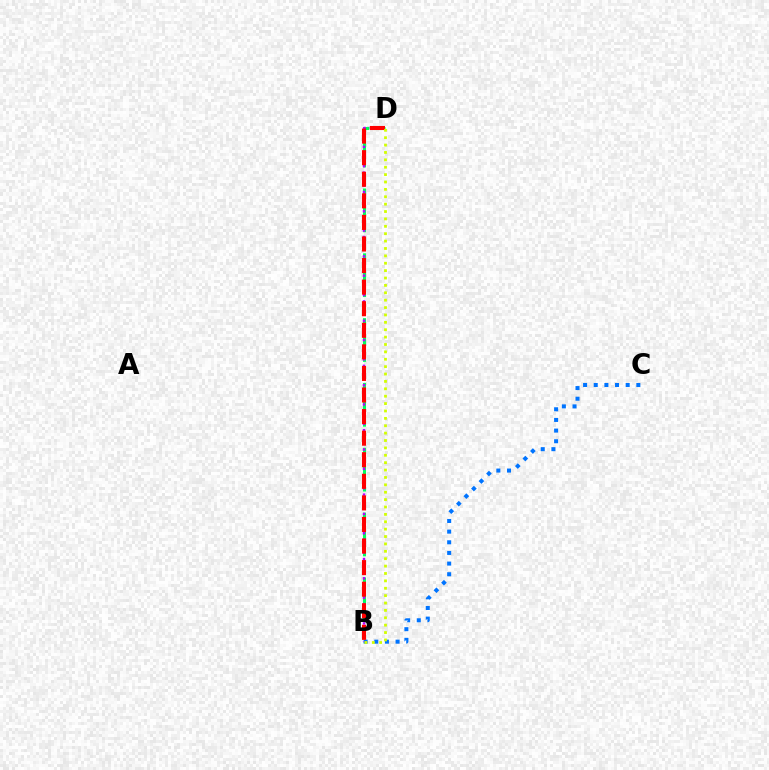{('B', 'D'): [{'color': '#00ff5c', 'line_style': 'dashed', 'thickness': 2.2}, {'color': '#b900ff', 'line_style': 'dotted', 'thickness': 1.75}, {'color': '#ff0000', 'line_style': 'dashed', 'thickness': 2.93}, {'color': '#d1ff00', 'line_style': 'dotted', 'thickness': 2.01}], ('B', 'C'): [{'color': '#0074ff', 'line_style': 'dotted', 'thickness': 2.89}]}